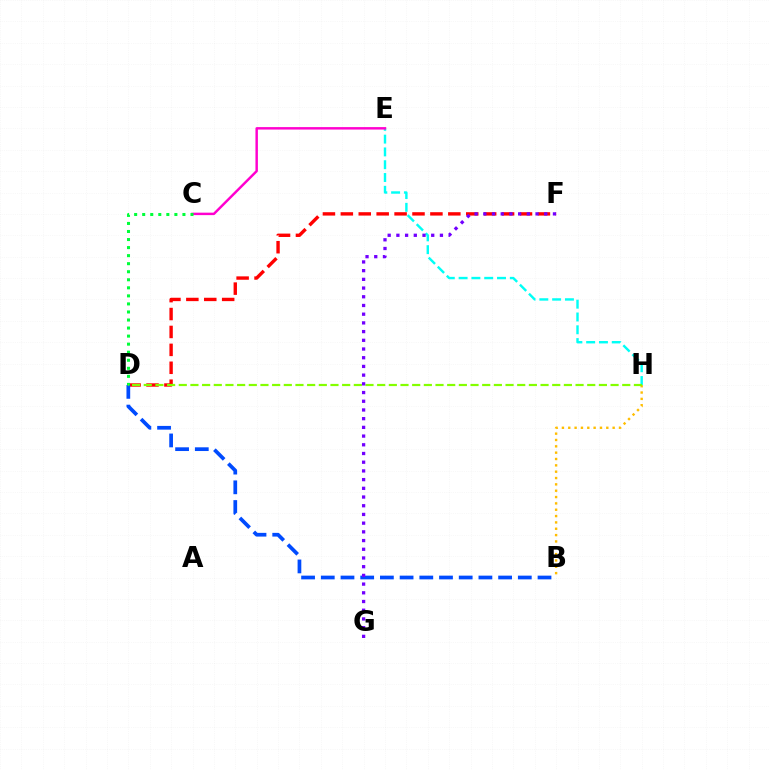{('E', 'H'): [{'color': '#00fff6', 'line_style': 'dashed', 'thickness': 1.74}], ('D', 'F'): [{'color': '#ff0000', 'line_style': 'dashed', 'thickness': 2.43}], ('C', 'E'): [{'color': '#ff00cf', 'line_style': 'solid', 'thickness': 1.77}], ('B', 'D'): [{'color': '#004bff', 'line_style': 'dashed', 'thickness': 2.68}], ('B', 'H'): [{'color': '#ffbd00', 'line_style': 'dotted', 'thickness': 1.72}], ('C', 'D'): [{'color': '#00ff39', 'line_style': 'dotted', 'thickness': 2.19}], ('D', 'H'): [{'color': '#84ff00', 'line_style': 'dashed', 'thickness': 1.59}], ('F', 'G'): [{'color': '#7200ff', 'line_style': 'dotted', 'thickness': 2.37}]}